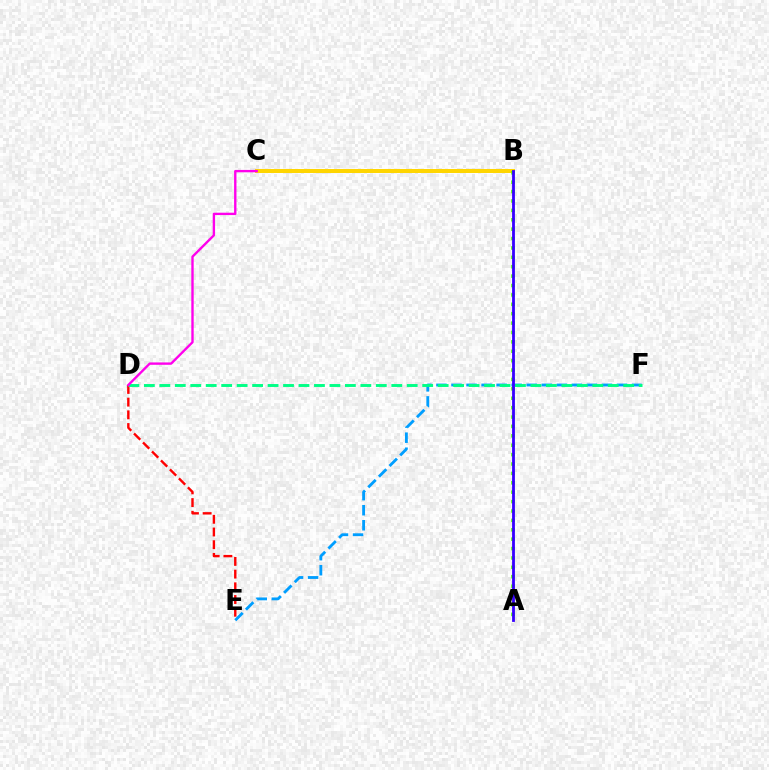{('B', 'C'): [{'color': '#ffd500', 'line_style': 'solid', 'thickness': 2.86}], ('D', 'E'): [{'color': '#ff0000', 'line_style': 'dashed', 'thickness': 1.73}], ('E', 'F'): [{'color': '#009eff', 'line_style': 'dashed', 'thickness': 2.04}], ('D', 'F'): [{'color': '#00ff86', 'line_style': 'dashed', 'thickness': 2.1}], ('A', 'B'): [{'color': '#4fff00', 'line_style': 'dotted', 'thickness': 2.55}, {'color': '#3700ff', 'line_style': 'solid', 'thickness': 2.02}], ('C', 'D'): [{'color': '#ff00ed', 'line_style': 'solid', 'thickness': 1.7}]}